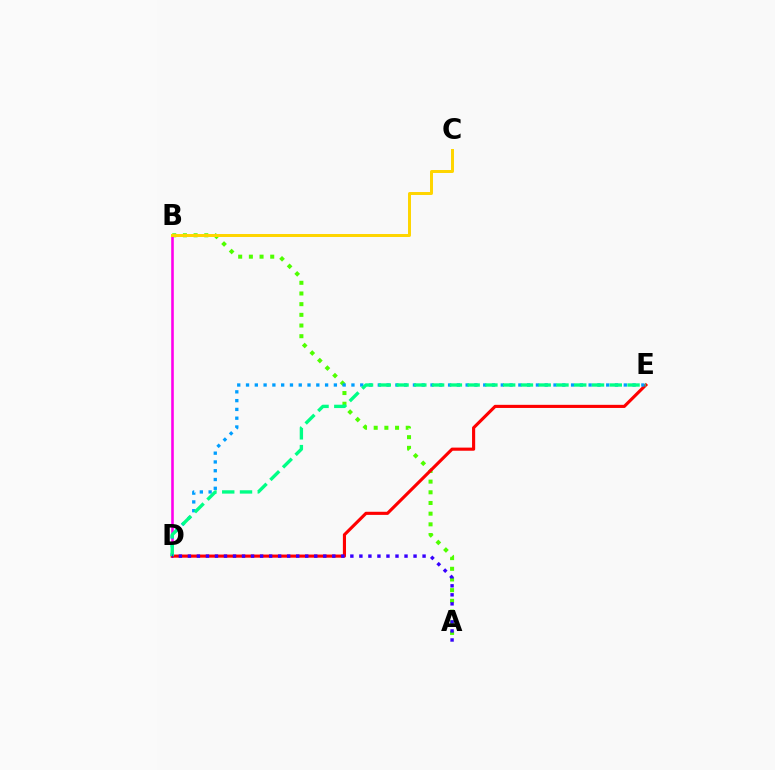{('A', 'B'): [{'color': '#4fff00', 'line_style': 'dotted', 'thickness': 2.9}], ('B', 'D'): [{'color': '#ff00ed', 'line_style': 'solid', 'thickness': 1.87}], ('D', 'E'): [{'color': '#ff0000', 'line_style': 'solid', 'thickness': 2.25}, {'color': '#009eff', 'line_style': 'dotted', 'thickness': 2.39}, {'color': '#00ff86', 'line_style': 'dashed', 'thickness': 2.41}], ('B', 'C'): [{'color': '#ffd500', 'line_style': 'solid', 'thickness': 2.14}], ('A', 'D'): [{'color': '#3700ff', 'line_style': 'dotted', 'thickness': 2.45}]}